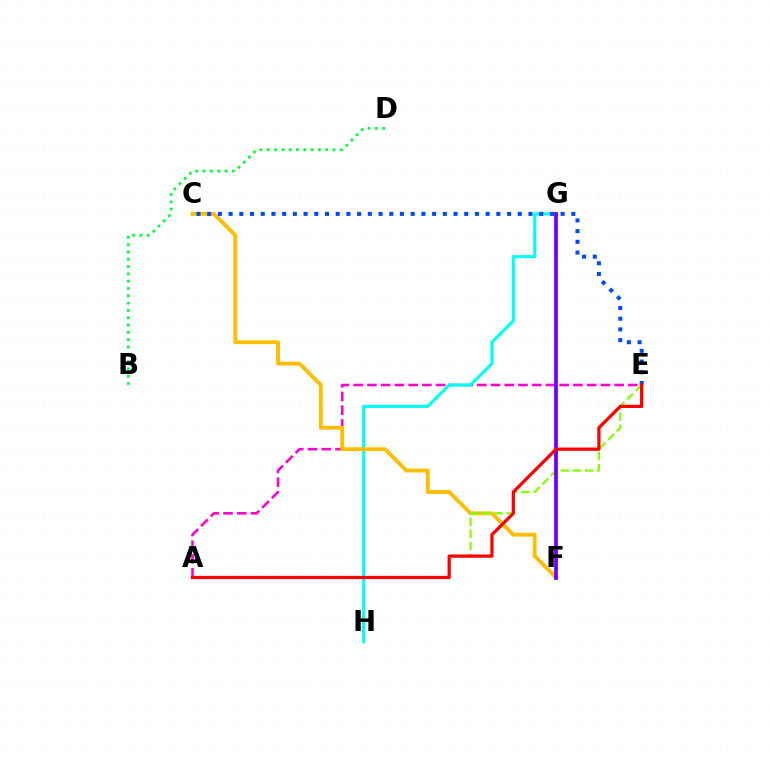{('B', 'D'): [{'color': '#00ff39', 'line_style': 'dotted', 'thickness': 1.99}], ('A', 'E'): [{'color': '#ff00cf', 'line_style': 'dashed', 'thickness': 1.87}, {'color': '#84ff00', 'line_style': 'dashed', 'thickness': 1.64}, {'color': '#ff0000', 'line_style': 'solid', 'thickness': 2.34}], ('G', 'H'): [{'color': '#00fff6', 'line_style': 'solid', 'thickness': 2.24}], ('C', 'F'): [{'color': '#ffbd00', 'line_style': 'solid', 'thickness': 2.76}], ('F', 'G'): [{'color': '#7200ff', 'line_style': 'solid', 'thickness': 2.72}], ('C', 'E'): [{'color': '#004bff', 'line_style': 'dotted', 'thickness': 2.91}]}